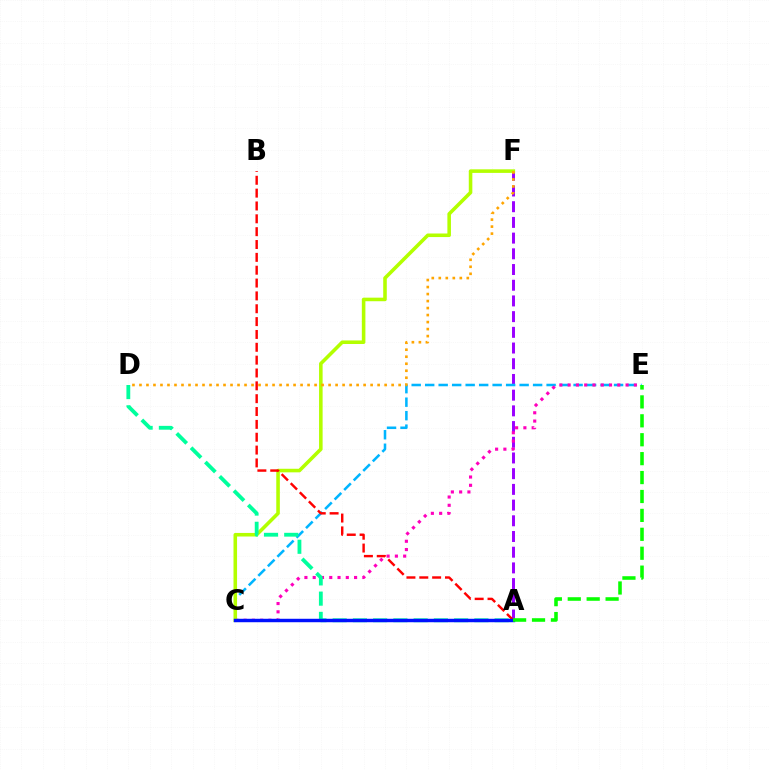{('A', 'F'): [{'color': '#9b00ff', 'line_style': 'dashed', 'thickness': 2.13}], ('C', 'E'): [{'color': '#00b5ff', 'line_style': 'dashed', 'thickness': 1.83}, {'color': '#ff00bd', 'line_style': 'dotted', 'thickness': 2.25}], ('C', 'F'): [{'color': '#b3ff00', 'line_style': 'solid', 'thickness': 2.57}], ('A', 'D'): [{'color': '#00ff9d', 'line_style': 'dashed', 'thickness': 2.75}], ('A', 'B'): [{'color': '#ff0000', 'line_style': 'dashed', 'thickness': 1.75}], ('D', 'F'): [{'color': '#ffa500', 'line_style': 'dotted', 'thickness': 1.9}], ('A', 'C'): [{'color': '#0010ff', 'line_style': 'solid', 'thickness': 2.48}], ('A', 'E'): [{'color': '#08ff00', 'line_style': 'dashed', 'thickness': 2.57}]}